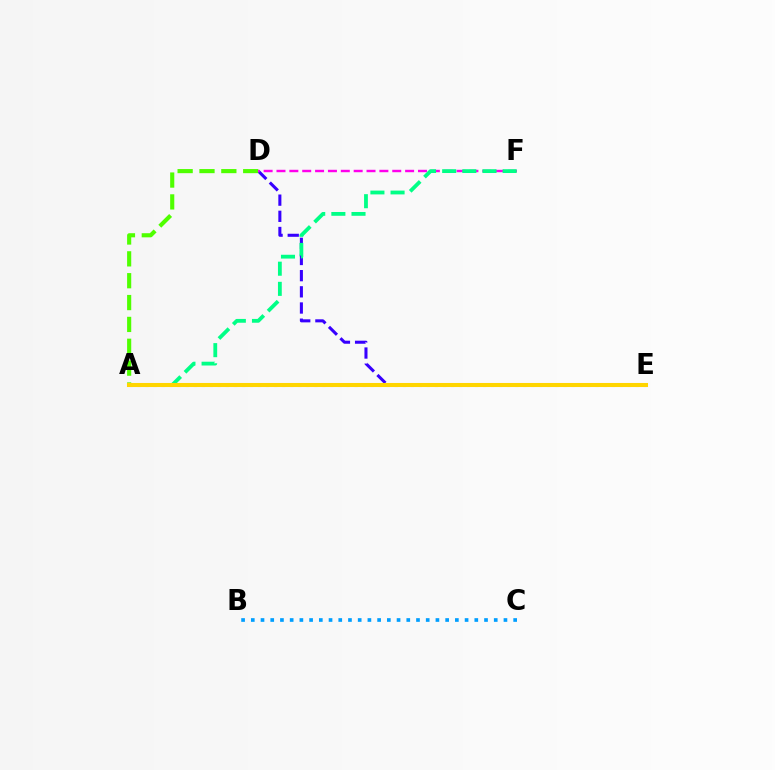{('D', 'E'): [{'color': '#3700ff', 'line_style': 'dashed', 'thickness': 2.2}], ('A', 'E'): [{'color': '#ff0000', 'line_style': 'dotted', 'thickness': 2.18}, {'color': '#ffd500', 'line_style': 'solid', 'thickness': 2.92}], ('A', 'D'): [{'color': '#4fff00', 'line_style': 'dashed', 'thickness': 2.97}], ('D', 'F'): [{'color': '#ff00ed', 'line_style': 'dashed', 'thickness': 1.75}], ('A', 'F'): [{'color': '#00ff86', 'line_style': 'dashed', 'thickness': 2.74}], ('B', 'C'): [{'color': '#009eff', 'line_style': 'dotted', 'thickness': 2.64}]}